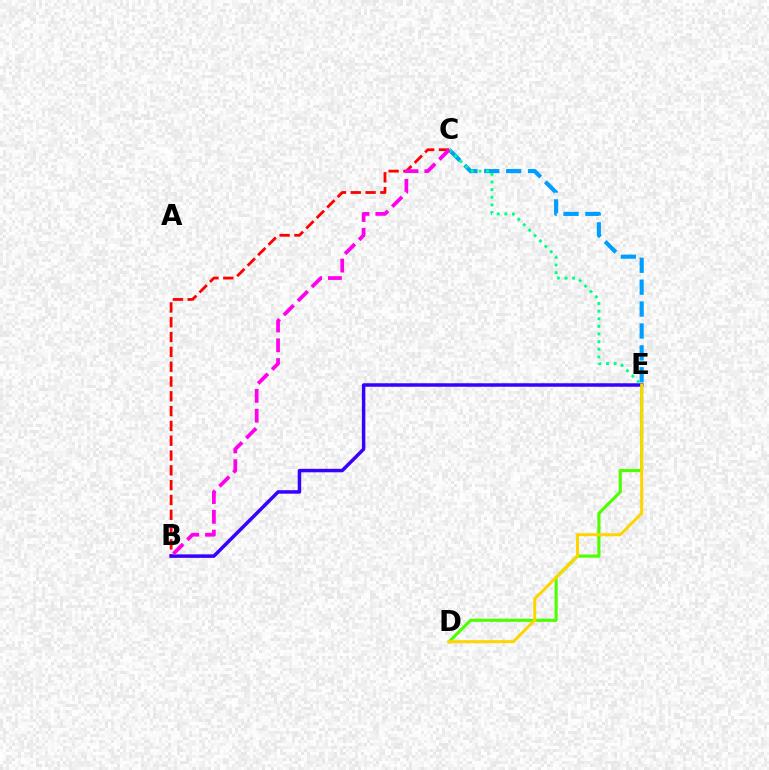{('B', 'C'): [{'color': '#ff0000', 'line_style': 'dashed', 'thickness': 2.01}, {'color': '#ff00ed', 'line_style': 'dashed', 'thickness': 2.69}], ('D', 'E'): [{'color': '#4fff00', 'line_style': 'solid', 'thickness': 2.25}, {'color': '#ffd500', 'line_style': 'solid', 'thickness': 2.17}], ('B', 'E'): [{'color': '#3700ff', 'line_style': 'solid', 'thickness': 2.51}], ('C', 'E'): [{'color': '#009eff', 'line_style': 'dashed', 'thickness': 2.98}, {'color': '#00ff86', 'line_style': 'dotted', 'thickness': 2.07}]}